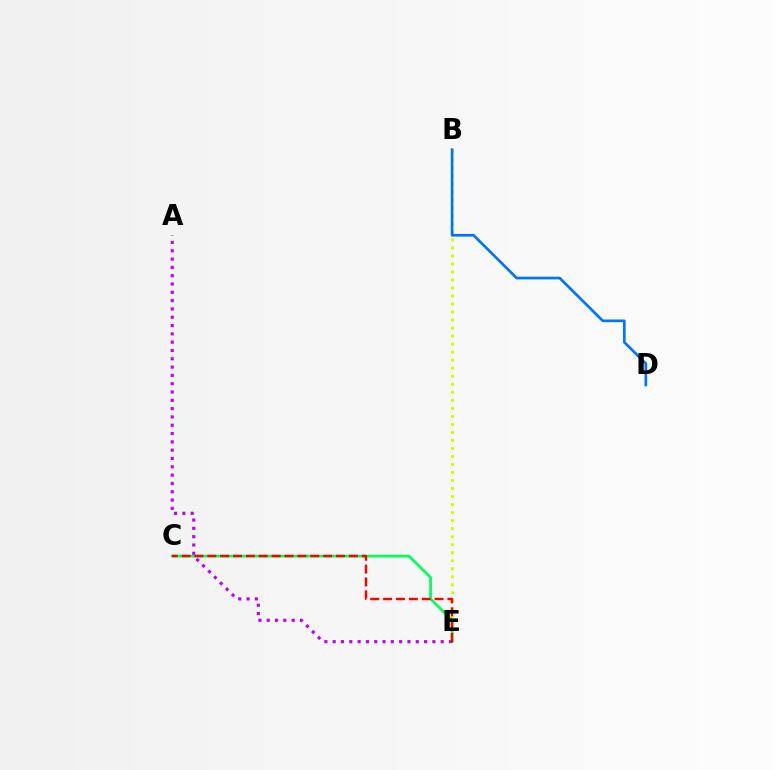{('B', 'E'): [{'color': '#d1ff00', 'line_style': 'dotted', 'thickness': 2.18}], ('C', 'E'): [{'color': '#00ff5c', 'line_style': 'solid', 'thickness': 1.95}, {'color': '#ff0000', 'line_style': 'dashed', 'thickness': 1.75}], ('A', 'E'): [{'color': '#b900ff', 'line_style': 'dotted', 'thickness': 2.26}], ('B', 'D'): [{'color': '#0074ff', 'line_style': 'solid', 'thickness': 1.93}]}